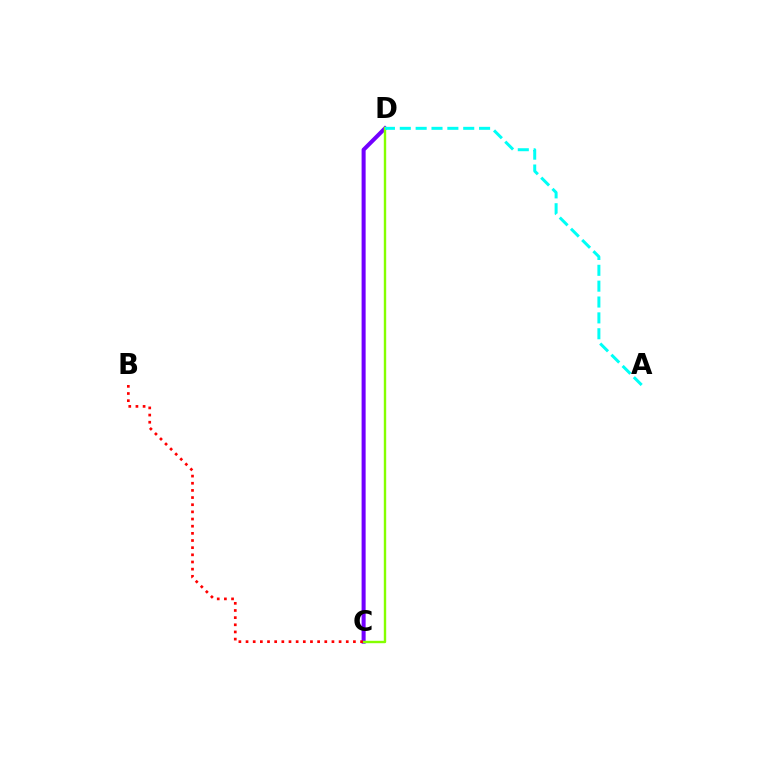{('C', 'D'): [{'color': '#7200ff', 'line_style': 'solid', 'thickness': 2.9}, {'color': '#84ff00', 'line_style': 'solid', 'thickness': 1.73}], ('B', 'C'): [{'color': '#ff0000', 'line_style': 'dotted', 'thickness': 1.94}], ('A', 'D'): [{'color': '#00fff6', 'line_style': 'dashed', 'thickness': 2.15}]}